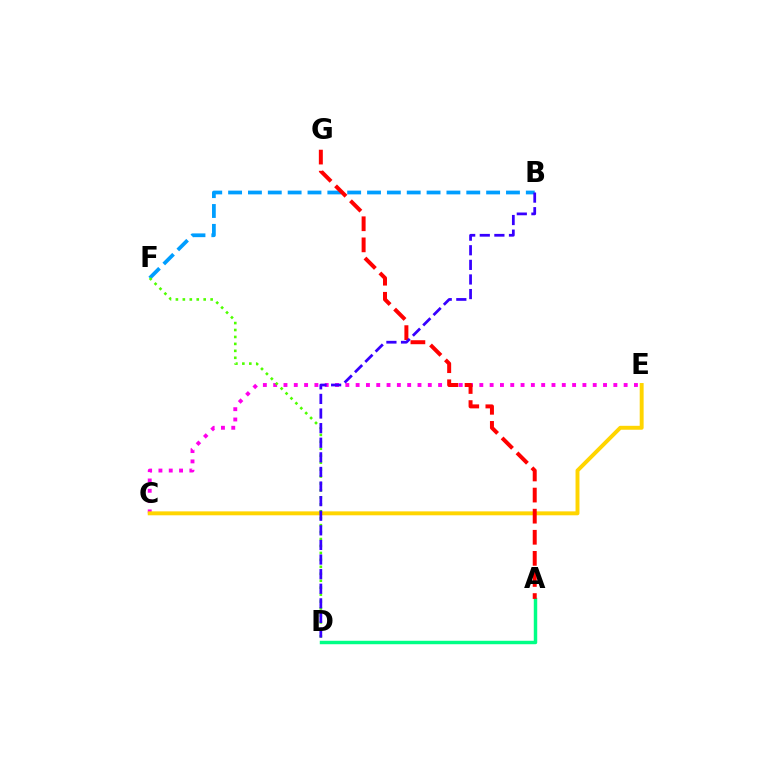{('C', 'E'): [{'color': '#ff00ed', 'line_style': 'dotted', 'thickness': 2.8}, {'color': '#ffd500', 'line_style': 'solid', 'thickness': 2.83}], ('A', 'D'): [{'color': '#00ff86', 'line_style': 'solid', 'thickness': 2.49}], ('B', 'F'): [{'color': '#009eff', 'line_style': 'dashed', 'thickness': 2.7}], ('D', 'F'): [{'color': '#4fff00', 'line_style': 'dotted', 'thickness': 1.89}], ('A', 'G'): [{'color': '#ff0000', 'line_style': 'dashed', 'thickness': 2.87}], ('B', 'D'): [{'color': '#3700ff', 'line_style': 'dashed', 'thickness': 1.98}]}